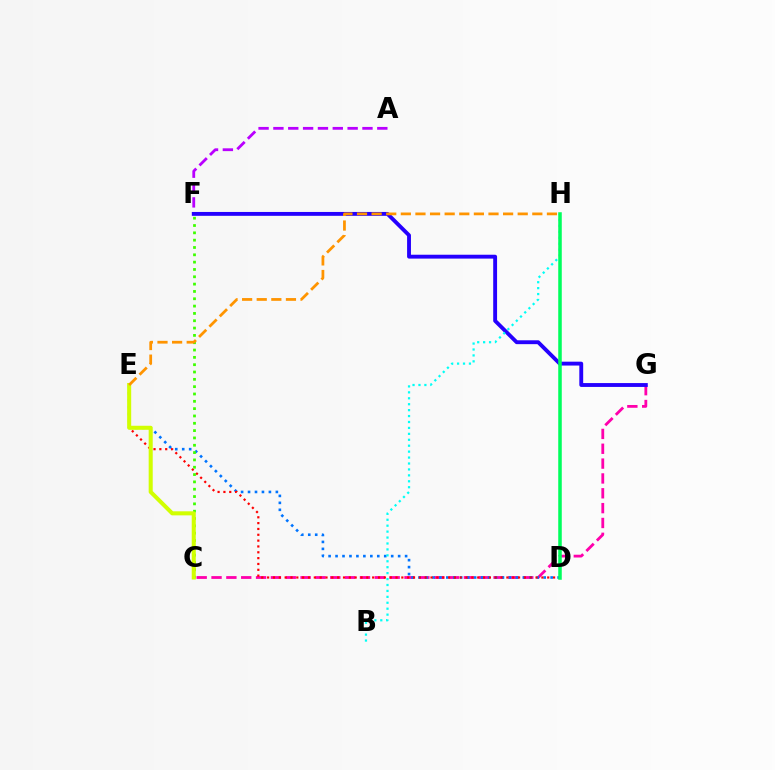{('C', 'G'): [{'color': '#ff00ac', 'line_style': 'dashed', 'thickness': 2.02}], ('D', 'E'): [{'color': '#0074ff', 'line_style': 'dotted', 'thickness': 1.89}, {'color': '#ff0000', 'line_style': 'dotted', 'thickness': 1.59}], ('C', 'F'): [{'color': '#3dff00', 'line_style': 'dotted', 'thickness': 1.99}], ('A', 'F'): [{'color': '#b900ff', 'line_style': 'dashed', 'thickness': 2.02}], ('F', 'G'): [{'color': '#2500ff', 'line_style': 'solid', 'thickness': 2.79}], ('B', 'H'): [{'color': '#00fff6', 'line_style': 'dotted', 'thickness': 1.61}], ('C', 'E'): [{'color': '#d1ff00', 'line_style': 'solid', 'thickness': 2.91}], ('D', 'H'): [{'color': '#00ff5c', 'line_style': 'solid', 'thickness': 2.54}], ('E', 'H'): [{'color': '#ff9400', 'line_style': 'dashed', 'thickness': 1.98}]}